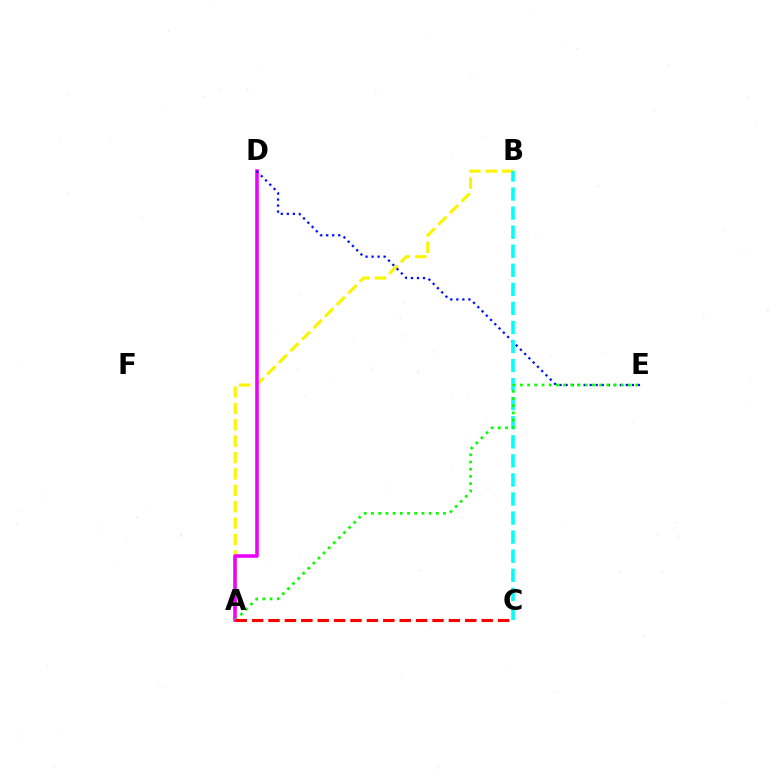{('A', 'B'): [{'color': '#fcf500', 'line_style': 'dashed', 'thickness': 2.22}], ('A', 'D'): [{'color': '#ee00ff', 'line_style': 'solid', 'thickness': 2.56}], ('D', 'E'): [{'color': '#0010ff', 'line_style': 'dotted', 'thickness': 1.64}], ('B', 'C'): [{'color': '#00fff6', 'line_style': 'dashed', 'thickness': 2.59}], ('A', 'E'): [{'color': '#08ff00', 'line_style': 'dotted', 'thickness': 1.96}], ('A', 'C'): [{'color': '#ff0000', 'line_style': 'dashed', 'thickness': 2.23}]}